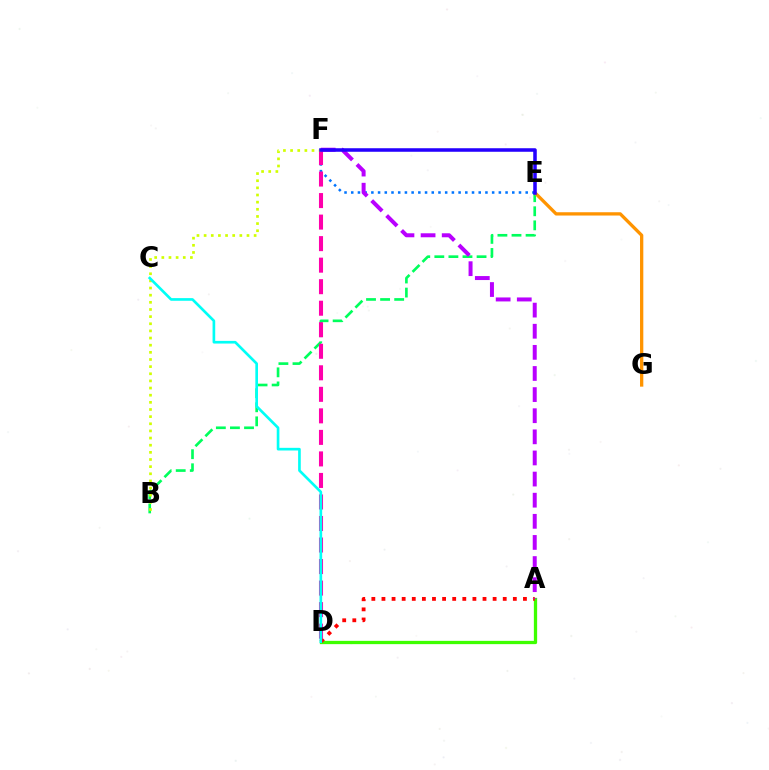{('B', 'E'): [{'color': '#00ff5c', 'line_style': 'dashed', 'thickness': 1.91}], ('E', 'G'): [{'color': '#ff9400', 'line_style': 'solid', 'thickness': 2.37}], ('A', 'D'): [{'color': '#3dff00', 'line_style': 'solid', 'thickness': 2.36}, {'color': '#ff0000', 'line_style': 'dotted', 'thickness': 2.75}], ('E', 'F'): [{'color': '#0074ff', 'line_style': 'dotted', 'thickness': 1.82}, {'color': '#2500ff', 'line_style': 'solid', 'thickness': 2.55}], ('D', 'F'): [{'color': '#ff00ac', 'line_style': 'dashed', 'thickness': 2.92}], ('B', 'F'): [{'color': '#d1ff00', 'line_style': 'dotted', 'thickness': 1.94}], ('A', 'F'): [{'color': '#b900ff', 'line_style': 'dashed', 'thickness': 2.87}], ('C', 'D'): [{'color': '#00fff6', 'line_style': 'solid', 'thickness': 1.92}]}